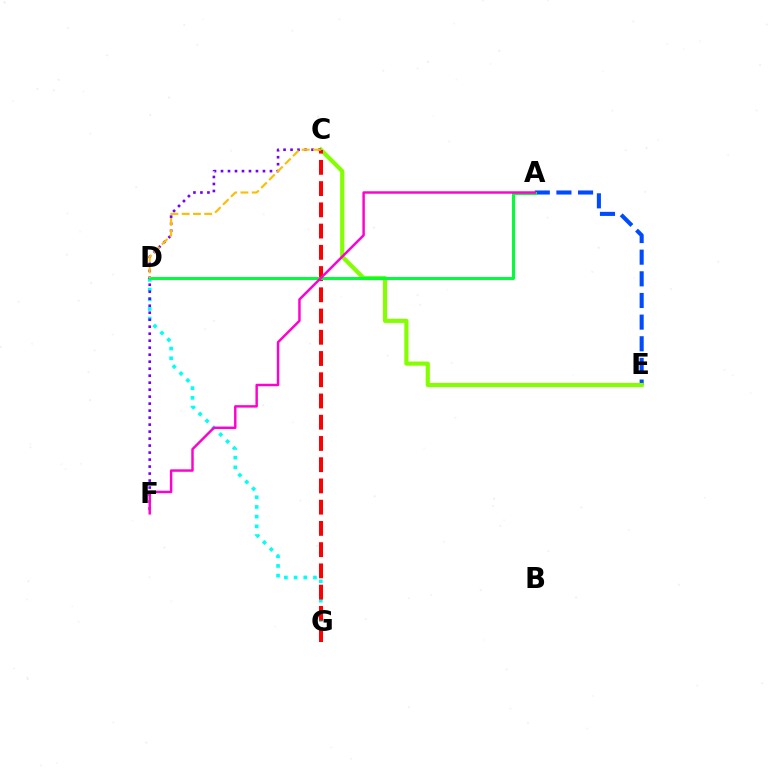{('D', 'G'): [{'color': '#00fff6', 'line_style': 'dotted', 'thickness': 2.63}], ('A', 'E'): [{'color': '#004bff', 'line_style': 'dashed', 'thickness': 2.94}], ('C', 'E'): [{'color': '#84ff00', 'line_style': 'solid', 'thickness': 2.99}], ('C', 'F'): [{'color': '#7200ff', 'line_style': 'dotted', 'thickness': 1.9}], ('C', 'G'): [{'color': '#ff0000', 'line_style': 'dashed', 'thickness': 2.89}], ('A', 'D'): [{'color': '#00ff39', 'line_style': 'solid', 'thickness': 2.17}], ('A', 'F'): [{'color': '#ff00cf', 'line_style': 'solid', 'thickness': 1.76}], ('C', 'D'): [{'color': '#ffbd00', 'line_style': 'dashed', 'thickness': 1.53}]}